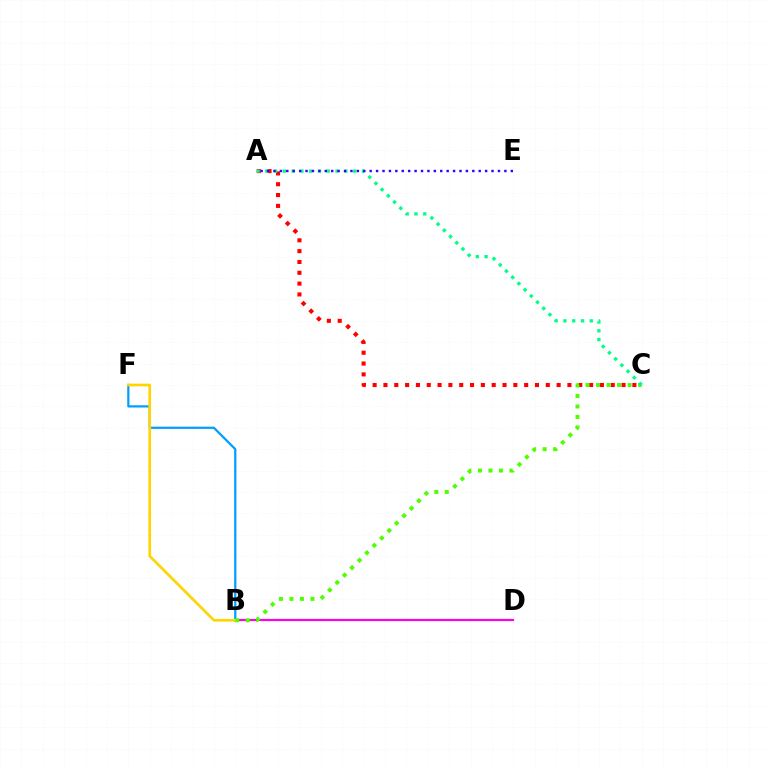{('B', 'F'): [{'color': '#009eff', 'line_style': 'solid', 'thickness': 1.61}, {'color': '#ffd500', 'line_style': 'solid', 'thickness': 1.92}], ('B', 'D'): [{'color': '#ff00ed', 'line_style': 'solid', 'thickness': 1.57}], ('A', 'C'): [{'color': '#ff0000', 'line_style': 'dotted', 'thickness': 2.94}, {'color': '#00ff86', 'line_style': 'dotted', 'thickness': 2.39}], ('B', 'C'): [{'color': '#4fff00', 'line_style': 'dotted', 'thickness': 2.85}], ('A', 'E'): [{'color': '#3700ff', 'line_style': 'dotted', 'thickness': 1.74}]}